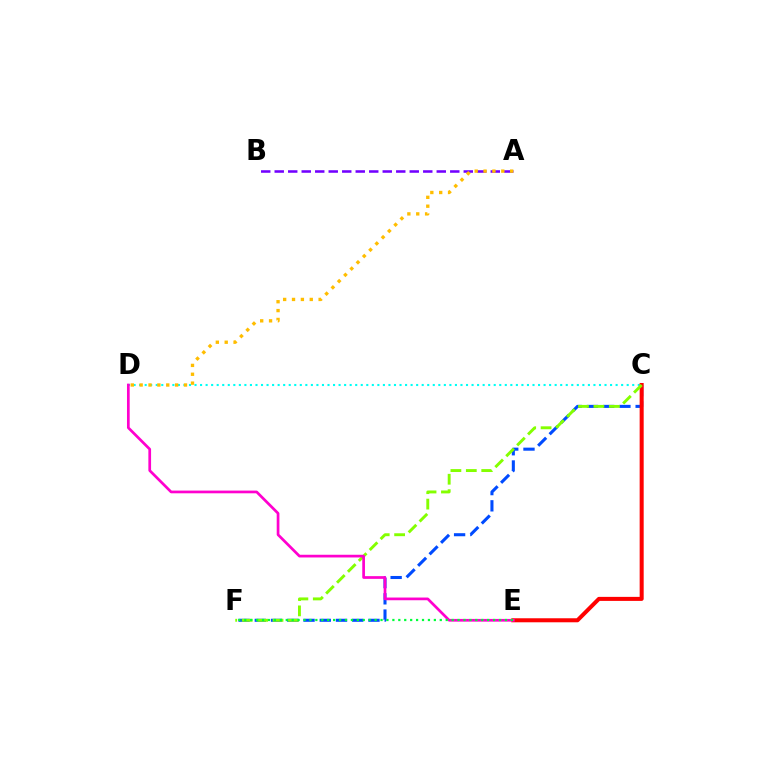{('C', 'F'): [{'color': '#004bff', 'line_style': 'dashed', 'thickness': 2.21}, {'color': '#84ff00', 'line_style': 'dashed', 'thickness': 2.09}], ('C', 'D'): [{'color': '#00fff6', 'line_style': 'dotted', 'thickness': 1.51}], ('A', 'B'): [{'color': '#7200ff', 'line_style': 'dashed', 'thickness': 1.83}], ('C', 'E'): [{'color': '#ff0000', 'line_style': 'solid', 'thickness': 2.9}], ('D', 'E'): [{'color': '#ff00cf', 'line_style': 'solid', 'thickness': 1.95}], ('E', 'F'): [{'color': '#00ff39', 'line_style': 'dotted', 'thickness': 1.61}], ('A', 'D'): [{'color': '#ffbd00', 'line_style': 'dotted', 'thickness': 2.41}]}